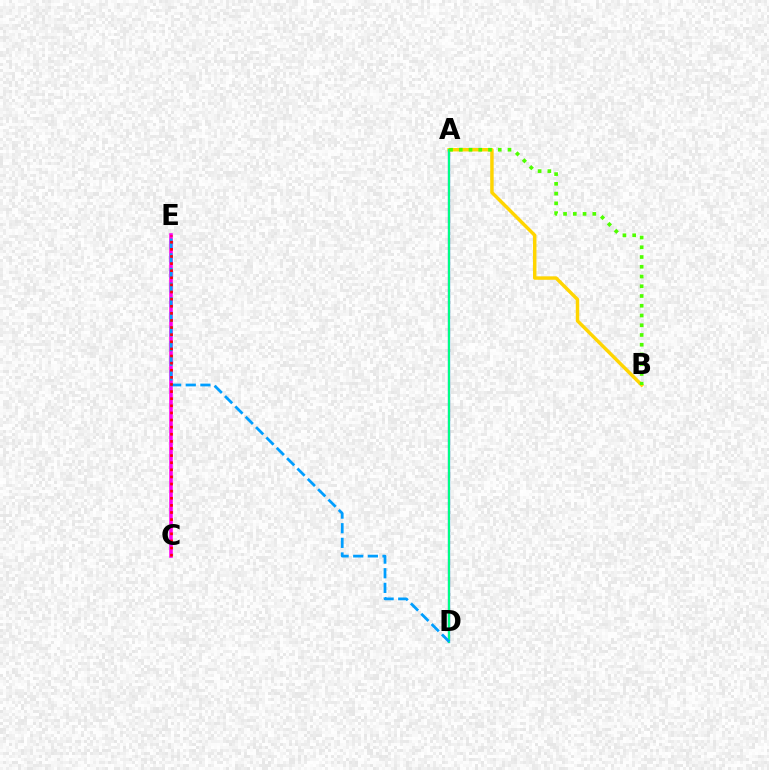{('C', 'E'): [{'color': '#ff00ed', 'line_style': 'solid', 'thickness': 2.57}, {'color': '#ff0000', 'line_style': 'dotted', 'thickness': 1.93}], ('A', 'D'): [{'color': '#3700ff', 'line_style': 'solid', 'thickness': 1.57}, {'color': '#00ff86', 'line_style': 'solid', 'thickness': 1.57}], ('A', 'B'): [{'color': '#ffd500', 'line_style': 'solid', 'thickness': 2.48}, {'color': '#4fff00', 'line_style': 'dotted', 'thickness': 2.65}], ('D', 'E'): [{'color': '#009eff', 'line_style': 'dashed', 'thickness': 1.99}]}